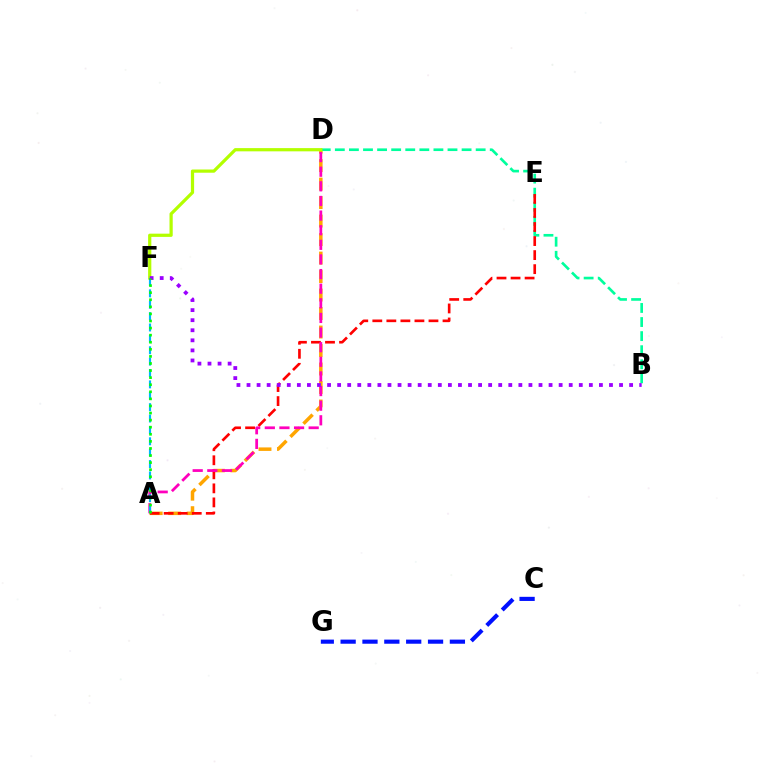{('C', 'G'): [{'color': '#0010ff', 'line_style': 'dashed', 'thickness': 2.97}], ('A', 'D'): [{'color': '#ffa500', 'line_style': 'dashed', 'thickness': 2.51}, {'color': '#ff00bd', 'line_style': 'dashed', 'thickness': 1.99}], ('B', 'D'): [{'color': '#00ff9d', 'line_style': 'dashed', 'thickness': 1.91}], ('D', 'F'): [{'color': '#b3ff00', 'line_style': 'solid', 'thickness': 2.32}], ('A', 'E'): [{'color': '#ff0000', 'line_style': 'dashed', 'thickness': 1.91}], ('A', 'F'): [{'color': '#00b5ff', 'line_style': 'dashed', 'thickness': 1.55}, {'color': '#08ff00', 'line_style': 'dotted', 'thickness': 1.92}], ('B', 'F'): [{'color': '#9b00ff', 'line_style': 'dotted', 'thickness': 2.74}]}